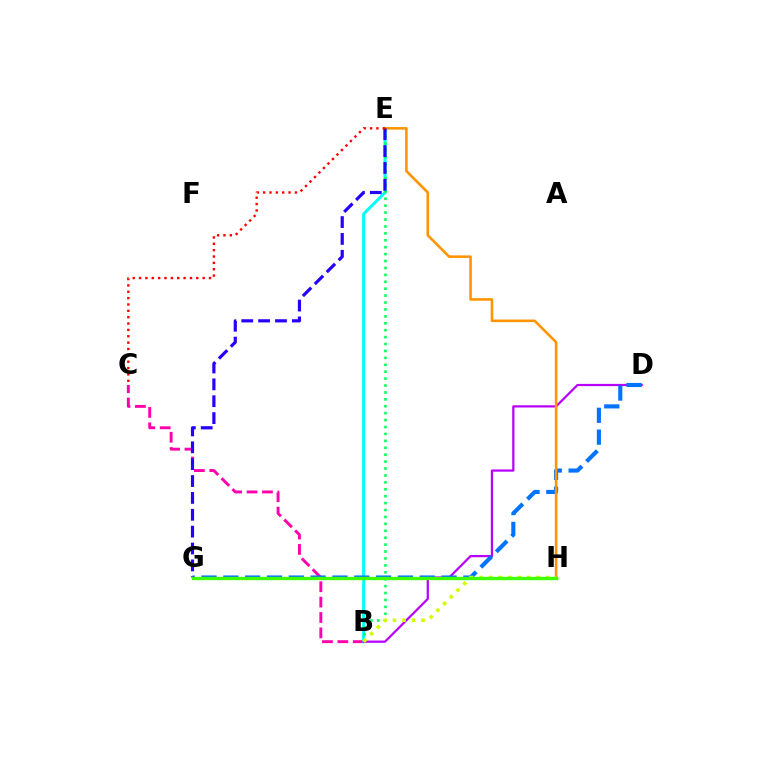{('B', 'C'): [{'color': '#ff00ac', 'line_style': 'dashed', 'thickness': 2.09}], ('B', 'E'): [{'color': '#00fff6', 'line_style': 'solid', 'thickness': 2.15}, {'color': '#00ff5c', 'line_style': 'dotted', 'thickness': 1.88}], ('B', 'D'): [{'color': '#b900ff', 'line_style': 'solid', 'thickness': 1.6}], ('D', 'G'): [{'color': '#0074ff', 'line_style': 'dashed', 'thickness': 2.96}], ('E', 'H'): [{'color': '#ff9400', 'line_style': 'solid', 'thickness': 1.86}], ('B', 'H'): [{'color': '#d1ff00', 'line_style': 'dotted', 'thickness': 2.58}], ('E', 'G'): [{'color': '#2500ff', 'line_style': 'dashed', 'thickness': 2.29}], ('C', 'E'): [{'color': '#ff0000', 'line_style': 'dotted', 'thickness': 1.73}], ('G', 'H'): [{'color': '#3dff00', 'line_style': 'solid', 'thickness': 2.41}]}